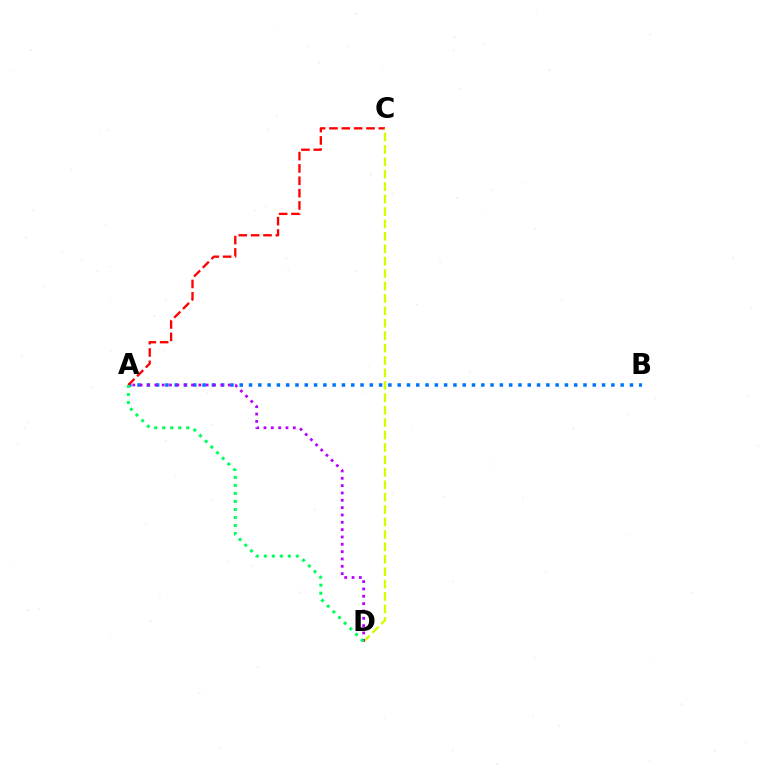{('A', 'B'): [{'color': '#0074ff', 'line_style': 'dotted', 'thickness': 2.52}], ('A', 'C'): [{'color': '#ff0000', 'line_style': 'dashed', 'thickness': 1.68}], ('C', 'D'): [{'color': '#d1ff00', 'line_style': 'dashed', 'thickness': 1.69}], ('A', 'D'): [{'color': '#b900ff', 'line_style': 'dotted', 'thickness': 1.99}, {'color': '#00ff5c', 'line_style': 'dotted', 'thickness': 2.18}]}